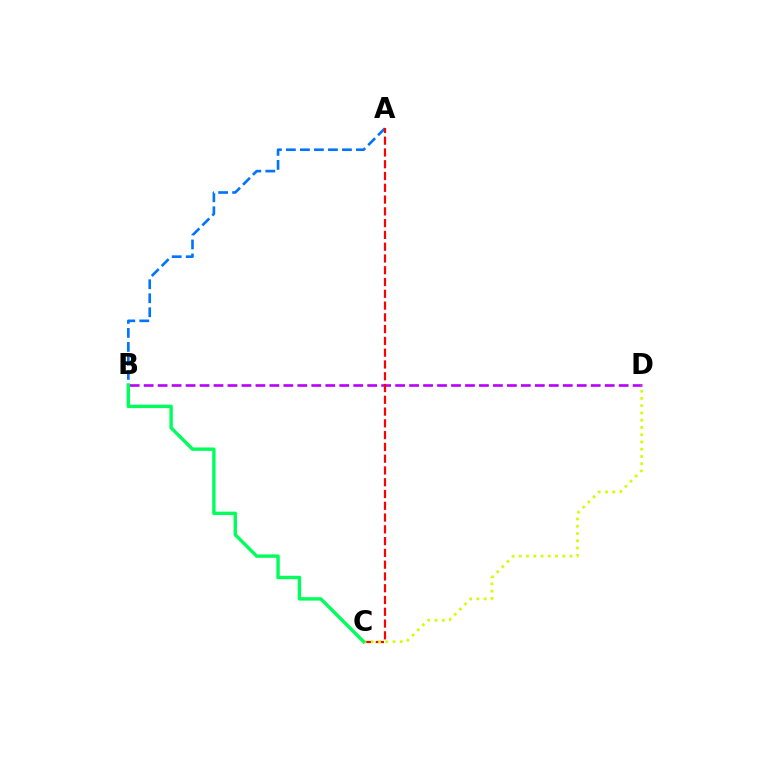{('B', 'D'): [{'color': '#b900ff', 'line_style': 'dashed', 'thickness': 1.9}], ('A', 'B'): [{'color': '#0074ff', 'line_style': 'dashed', 'thickness': 1.9}], ('A', 'C'): [{'color': '#ff0000', 'line_style': 'dashed', 'thickness': 1.6}], ('C', 'D'): [{'color': '#d1ff00', 'line_style': 'dotted', 'thickness': 1.97}], ('B', 'C'): [{'color': '#00ff5c', 'line_style': 'solid', 'thickness': 2.45}]}